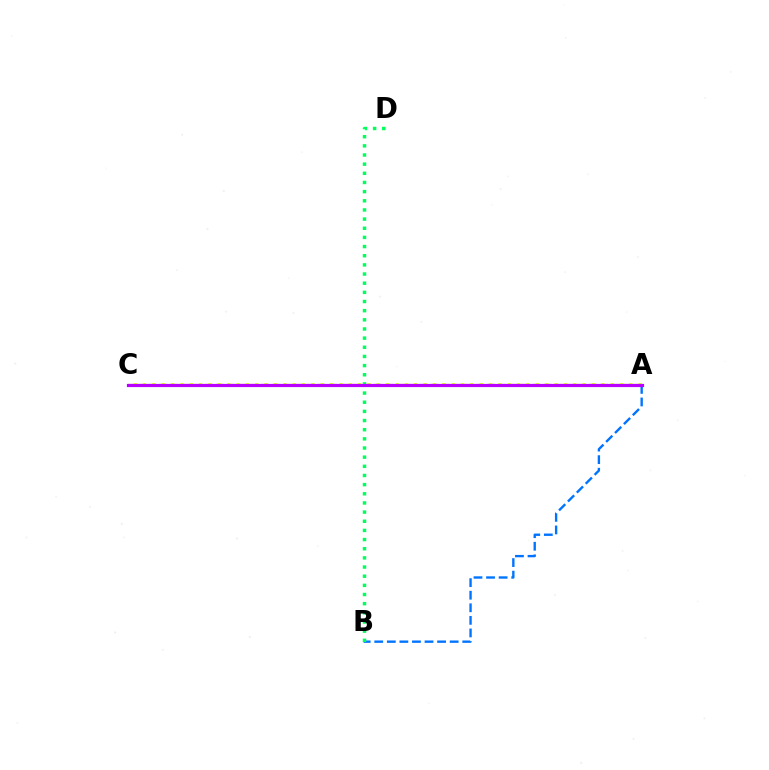{('A', 'C'): [{'color': '#ff0000', 'line_style': 'dashed', 'thickness': 1.54}, {'color': '#d1ff00', 'line_style': 'dotted', 'thickness': 2.54}, {'color': '#b900ff', 'line_style': 'solid', 'thickness': 2.29}], ('A', 'B'): [{'color': '#0074ff', 'line_style': 'dashed', 'thickness': 1.71}], ('B', 'D'): [{'color': '#00ff5c', 'line_style': 'dotted', 'thickness': 2.49}]}